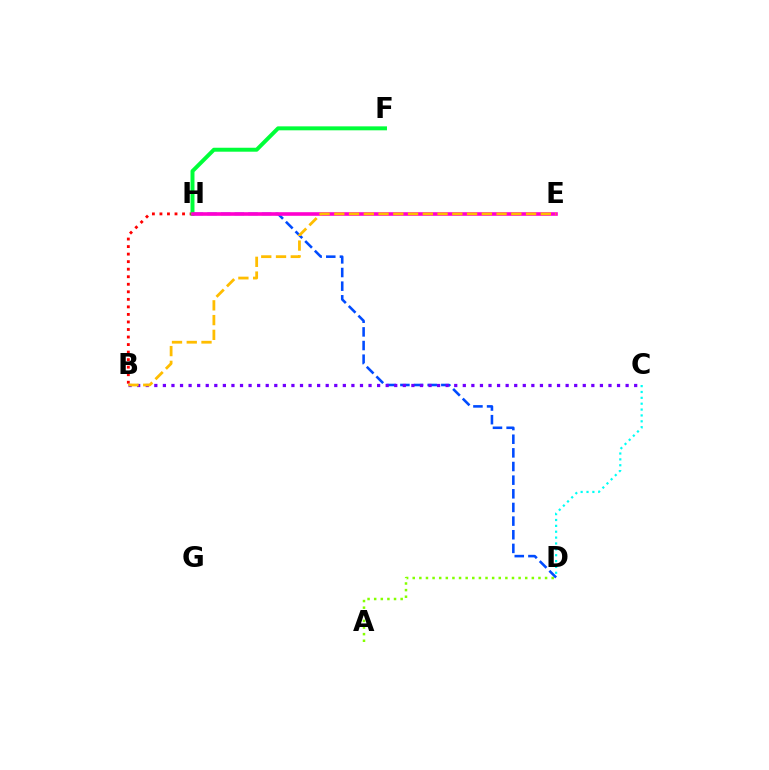{('A', 'D'): [{'color': '#84ff00', 'line_style': 'dotted', 'thickness': 1.8}], ('B', 'H'): [{'color': '#ff0000', 'line_style': 'dotted', 'thickness': 2.05}], ('D', 'H'): [{'color': '#004bff', 'line_style': 'dashed', 'thickness': 1.85}], ('B', 'C'): [{'color': '#7200ff', 'line_style': 'dotted', 'thickness': 2.33}], ('C', 'D'): [{'color': '#00fff6', 'line_style': 'dotted', 'thickness': 1.59}], ('F', 'H'): [{'color': '#00ff39', 'line_style': 'solid', 'thickness': 2.85}], ('E', 'H'): [{'color': '#ff00cf', 'line_style': 'solid', 'thickness': 2.61}], ('B', 'E'): [{'color': '#ffbd00', 'line_style': 'dashed', 'thickness': 2.0}]}